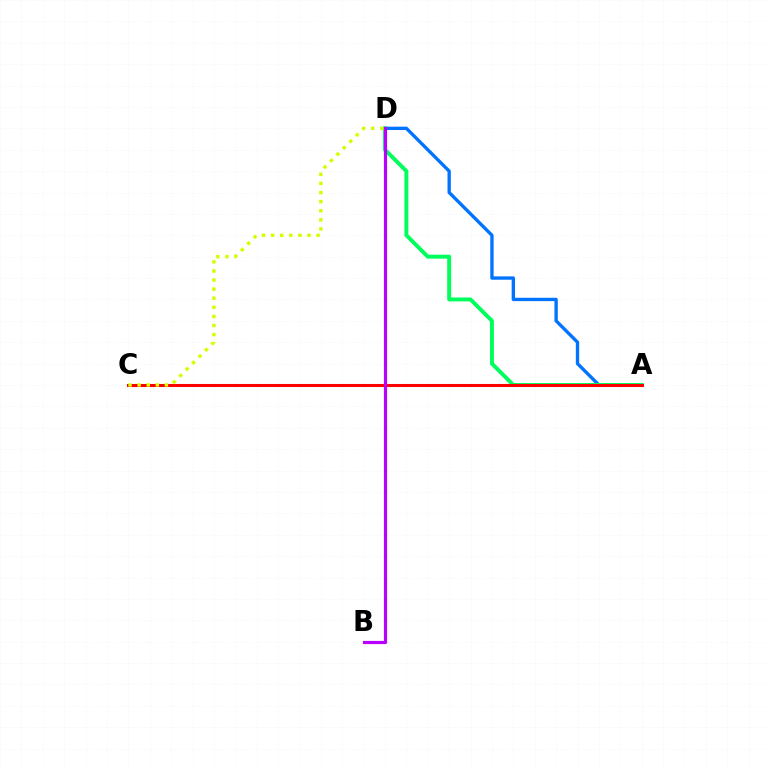{('A', 'D'): [{'color': '#0074ff', 'line_style': 'solid', 'thickness': 2.41}, {'color': '#00ff5c', 'line_style': 'solid', 'thickness': 2.84}], ('A', 'C'): [{'color': '#ff0000', 'line_style': 'solid', 'thickness': 2.2}], ('B', 'D'): [{'color': '#b900ff', 'line_style': 'solid', 'thickness': 2.29}], ('C', 'D'): [{'color': '#d1ff00', 'line_style': 'dotted', 'thickness': 2.47}]}